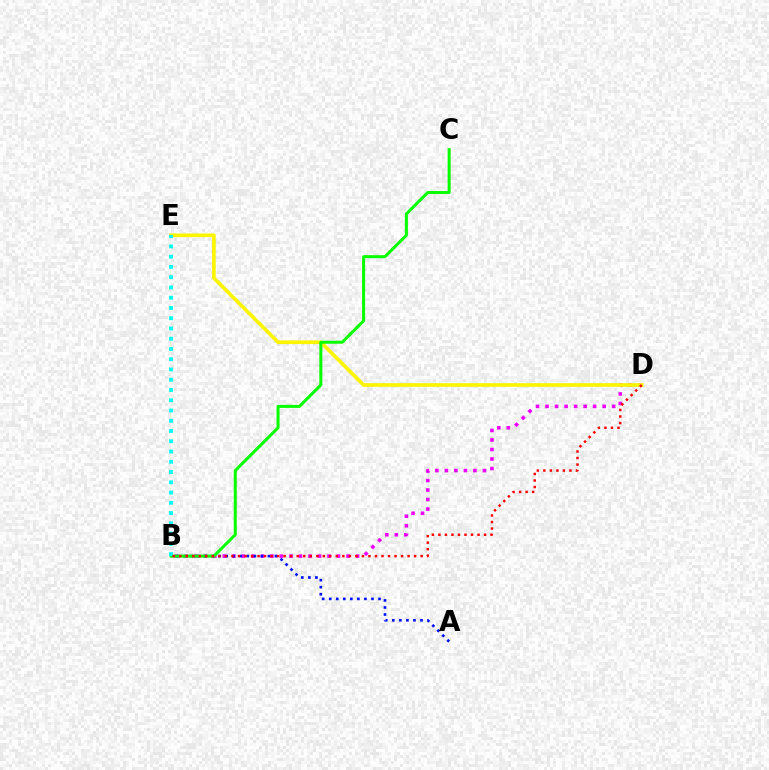{('B', 'D'): [{'color': '#ee00ff', 'line_style': 'dotted', 'thickness': 2.59}, {'color': '#ff0000', 'line_style': 'dotted', 'thickness': 1.77}], ('A', 'B'): [{'color': '#0010ff', 'line_style': 'dotted', 'thickness': 1.91}], ('D', 'E'): [{'color': '#fcf500', 'line_style': 'solid', 'thickness': 2.64}], ('B', 'C'): [{'color': '#08ff00', 'line_style': 'solid', 'thickness': 2.17}], ('B', 'E'): [{'color': '#00fff6', 'line_style': 'dotted', 'thickness': 2.79}]}